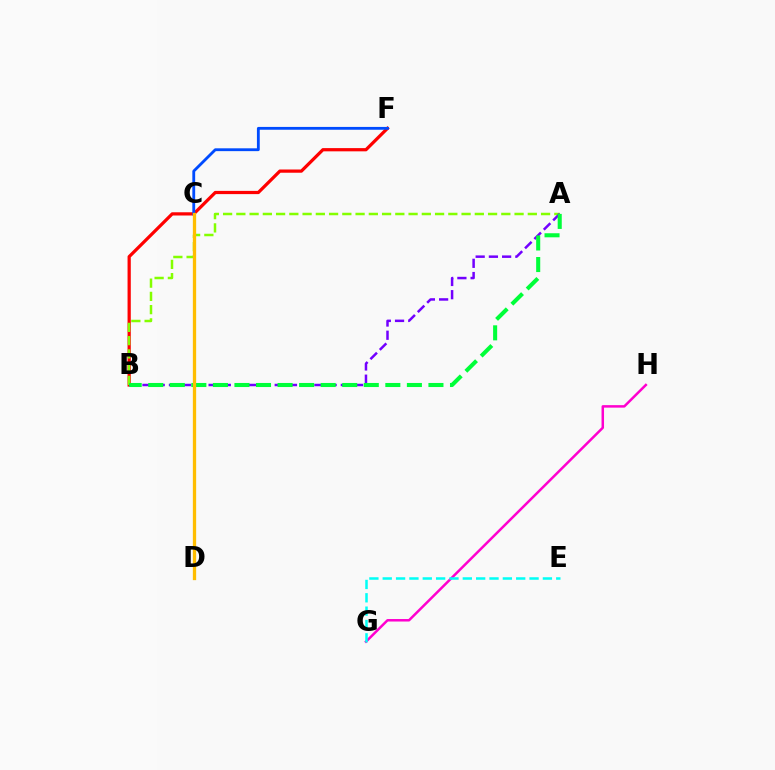{('B', 'F'): [{'color': '#ff0000', 'line_style': 'solid', 'thickness': 2.32}], ('A', 'B'): [{'color': '#84ff00', 'line_style': 'dashed', 'thickness': 1.8}, {'color': '#7200ff', 'line_style': 'dashed', 'thickness': 1.8}, {'color': '#00ff39', 'line_style': 'dashed', 'thickness': 2.93}], ('C', 'F'): [{'color': '#004bff', 'line_style': 'solid', 'thickness': 2.04}], ('G', 'H'): [{'color': '#ff00cf', 'line_style': 'solid', 'thickness': 1.8}], ('E', 'G'): [{'color': '#00fff6', 'line_style': 'dashed', 'thickness': 1.81}], ('C', 'D'): [{'color': '#ffbd00', 'line_style': 'solid', 'thickness': 2.37}]}